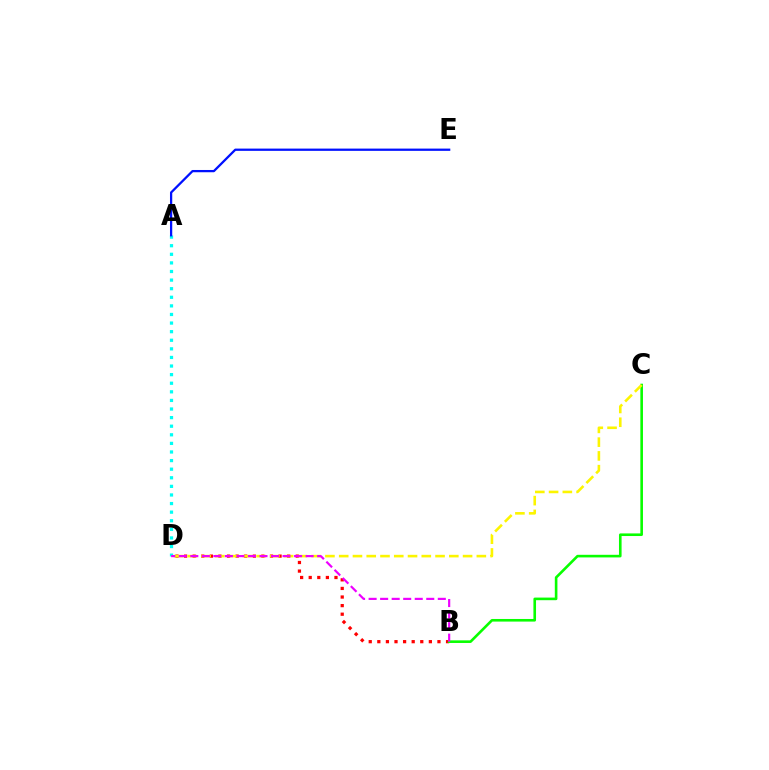{('A', 'D'): [{'color': '#00fff6', 'line_style': 'dotted', 'thickness': 2.34}], ('B', 'D'): [{'color': '#ff0000', 'line_style': 'dotted', 'thickness': 2.33}, {'color': '#ee00ff', 'line_style': 'dashed', 'thickness': 1.57}], ('A', 'E'): [{'color': '#0010ff', 'line_style': 'solid', 'thickness': 1.63}], ('B', 'C'): [{'color': '#08ff00', 'line_style': 'solid', 'thickness': 1.88}], ('C', 'D'): [{'color': '#fcf500', 'line_style': 'dashed', 'thickness': 1.87}]}